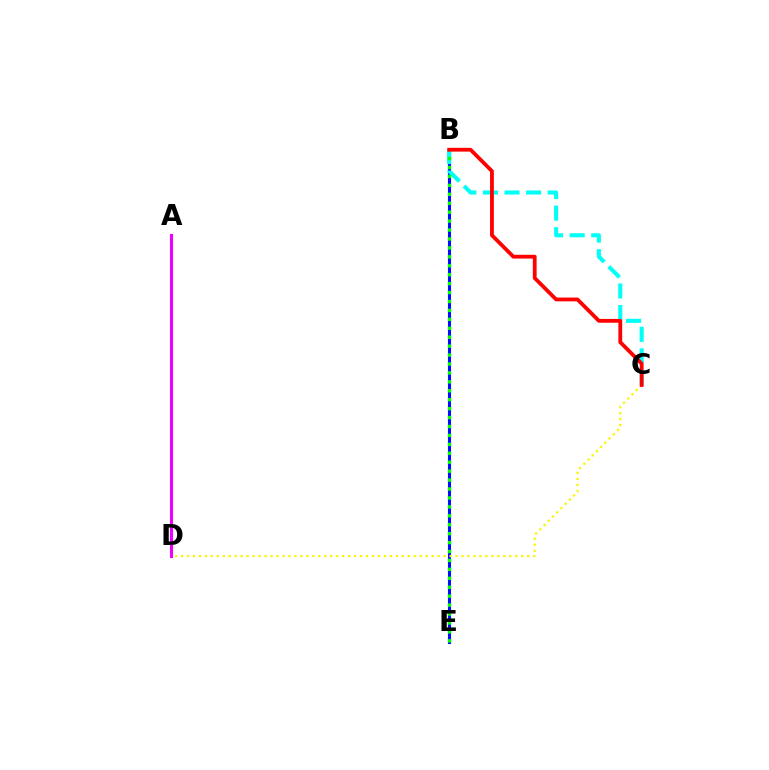{('B', 'E'): [{'color': '#0010ff', 'line_style': 'solid', 'thickness': 2.21}, {'color': '#08ff00', 'line_style': 'dotted', 'thickness': 2.43}], ('B', 'C'): [{'color': '#00fff6', 'line_style': 'dashed', 'thickness': 2.93}, {'color': '#ff0000', 'line_style': 'solid', 'thickness': 2.73}], ('C', 'D'): [{'color': '#fcf500', 'line_style': 'dotted', 'thickness': 1.62}], ('A', 'D'): [{'color': '#ee00ff', 'line_style': 'solid', 'thickness': 2.22}]}